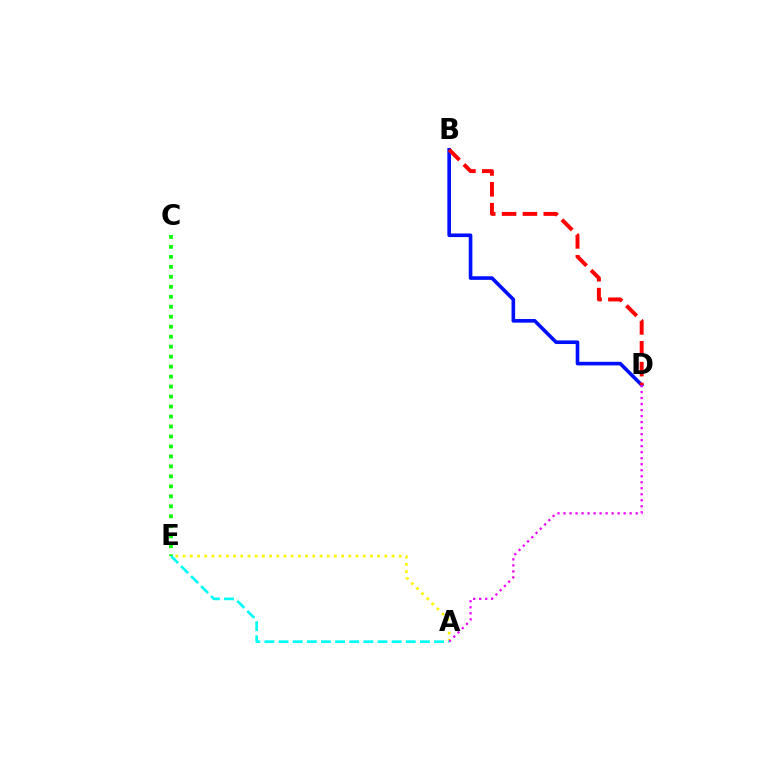{('A', 'E'): [{'color': '#fcf500', 'line_style': 'dotted', 'thickness': 1.96}, {'color': '#00fff6', 'line_style': 'dashed', 'thickness': 1.92}], ('B', 'D'): [{'color': '#0010ff', 'line_style': 'solid', 'thickness': 2.6}, {'color': '#ff0000', 'line_style': 'dashed', 'thickness': 2.83}], ('A', 'D'): [{'color': '#ee00ff', 'line_style': 'dotted', 'thickness': 1.63}], ('C', 'E'): [{'color': '#08ff00', 'line_style': 'dotted', 'thickness': 2.71}]}